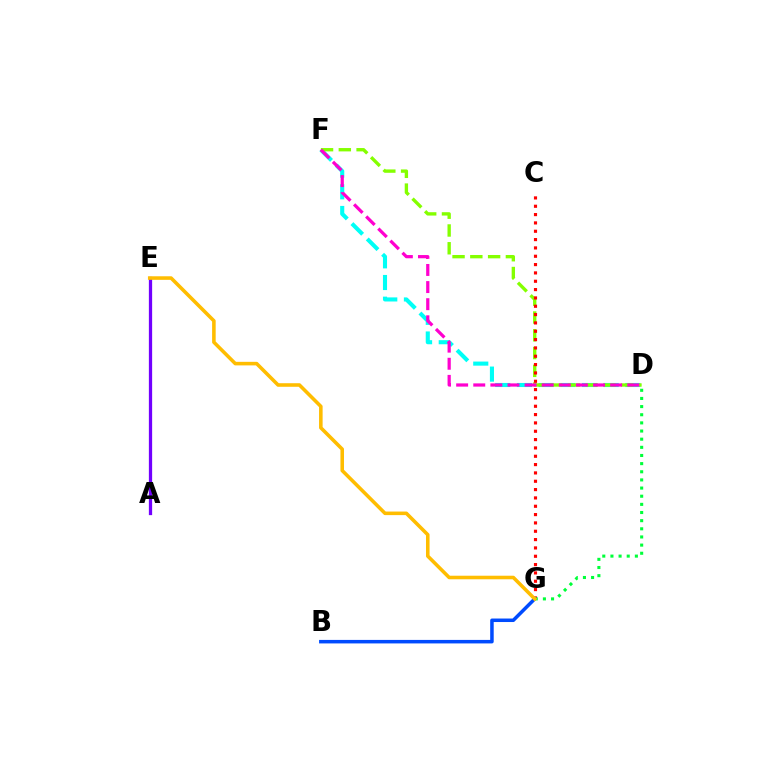{('D', 'F'): [{'color': '#00fff6', 'line_style': 'dashed', 'thickness': 2.95}, {'color': '#84ff00', 'line_style': 'dashed', 'thickness': 2.42}, {'color': '#ff00cf', 'line_style': 'dashed', 'thickness': 2.32}], ('C', 'G'): [{'color': '#ff0000', 'line_style': 'dotted', 'thickness': 2.26}], ('A', 'E'): [{'color': '#7200ff', 'line_style': 'solid', 'thickness': 2.35}], ('B', 'G'): [{'color': '#004bff', 'line_style': 'solid', 'thickness': 2.53}], ('D', 'G'): [{'color': '#00ff39', 'line_style': 'dotted', 'thickness': 2.21}], ('E', 'G'): [{'color': '#ffbd00', 'line_style': 'solid', 'thickness': 2.57}]}